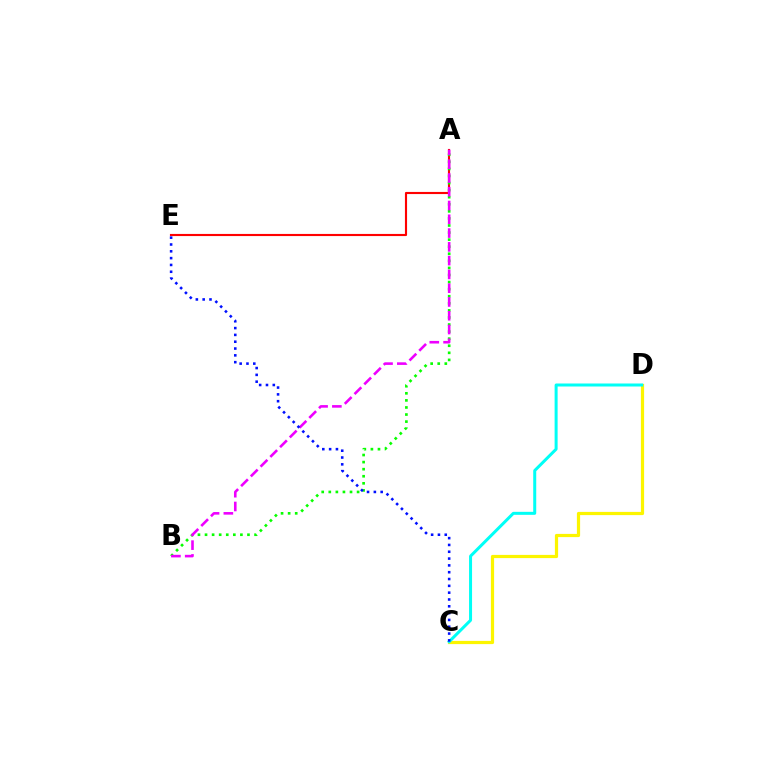{('C', 'D'): [{'color': '#fcf500', 'line_style': 'solid', 'thickness': 2.31}, {'color': '#00fff6', 'line_style': 'solid', 'thickness': 2.16}], ('A', 'E'): [{'color': '#ff0000', 'line_style': 'solid', 'thickness': 1.54}], ('A', 'B'): [{'color': '#08ff00', 'line_style': 'dotted', 'thickness': 1.92}, {'color': '#ee00ff', 'line_style': 'dashed', 'thickness': 1.87}], ('C', 'E'): [{'color': '#0010ff', 'line_style': 'dotted', 'thickness': 1.85}]}